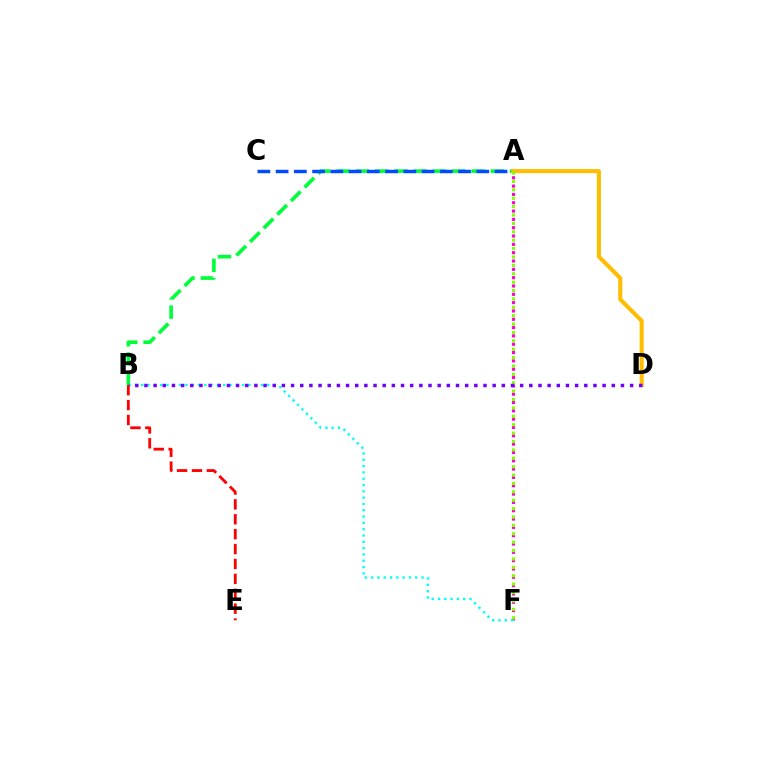{('A', 'B'): [{'color': '#00ff39', 'line_style': 'dashed', 'thickness': 2.62}], ('A', 'F'): [{'color': '#ff00cf', 'line_style': 'dotted', 'thickness': 2.26}, {'color': '#84ff00', 'line_style': 'dotted', 'thickness': 2.28}], ('B', 'F'): [{'color': '#00fff6', 'line_style': 'dotted', 'thickness': 1.71}], ('A', 'C'): [{'color': '#004bff', 'line_style': 'dashed', 'thickness': 2.48}], ('A', 'D'): [{'color': '#ffbd00', 'line_style': 'solid', 'thickness': 2.93}], ('B', 'D'): [{'color': '#7200ff', 'line_style': 'dotted', 'thickness': 2.49}], ('B', 'E'): [{'color': '#ff0000', 'line_style': 'dashed', 'thickness': 2.02}]}